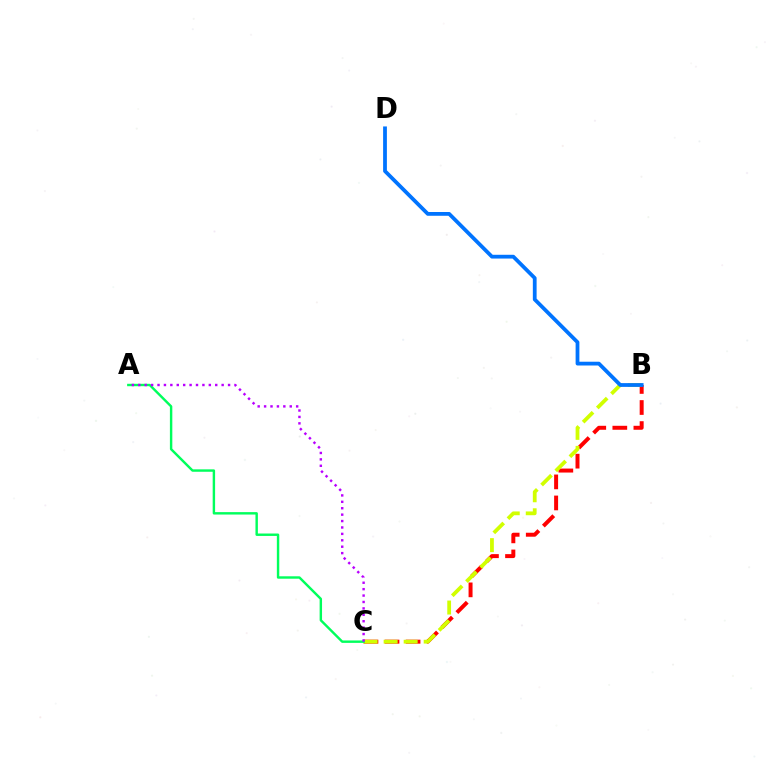{('B', 'C'): [{'color': '#ff0000', 'line_style': 'dashed', 'thickness': 2.86}, {'color': '#d1ff00', 'line_style': 'dashed', 'thickness': 2.72}], ('B', 'D'): [{'color': '#0074ff', 'line_style': 'solid', 'thickness': 2.72}], ('A', 'C'): [{'color': '#00ff5c', 'line_style': 'solid', 'thickness': 1.74}, {'color': '#b900ff', 'line_style': 'dotted', 'thickness': 1.74}]}